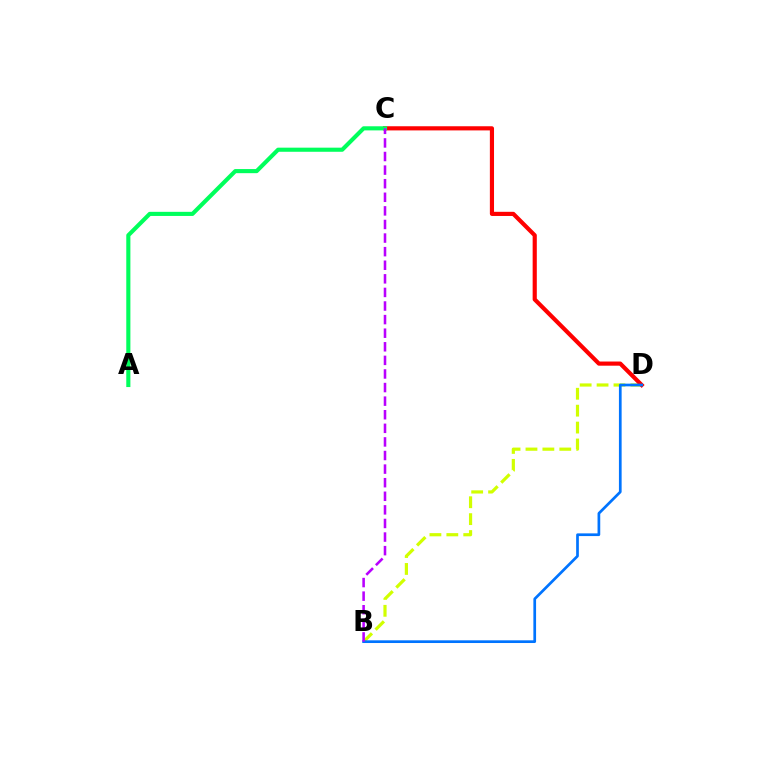{('B', 'D'): [{'color': '#d1ff00', 'line_style': 'dashed', 'thickness': 2.3}, {'color': '#0074ff', 'line_style': 'solid', 'thickness': 1.95}], ('C', 'D'): [{'color': '#ff0000', 'line_style': 'solid', 'thickness': 2.99}], ('A', 'C'): [{'color': '#00ff5c', 'line_style': 'solid', 'thickness': 2.96}], ('B', 'C'): [{'color': '#b900ff', 'line_style': 'dashed', 'thickness': 1.85}]}